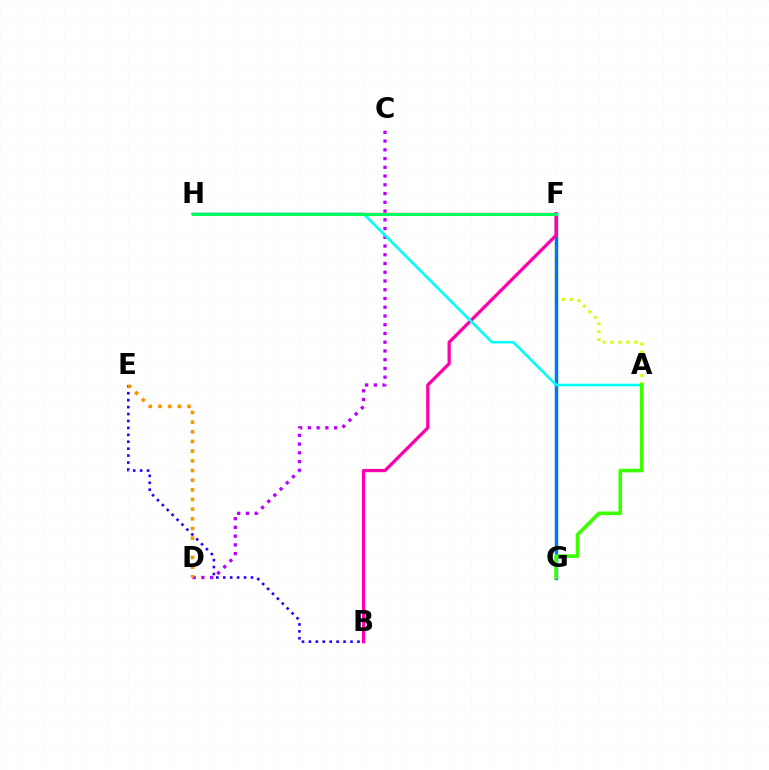{('C', 'D'): [{'color': '#b900ff', 'line_style': 'dotted', 'thickness': 2.38}], ('A', 'F'): [{'color': '#d1ff00', 'line_style': 'dotted', 'thickness': 2.14}], ('F', 'G'): [{'color': '#0074ff', 'line_style': 'solid', 'thickness': 2.49}], ('B', 'E'): [{'color': '#2500ff', 'line_style': 'dotted', 'thickness': 1.88}], ('B', 'F'): [{'color': '#ff00ac', 'line_style': 'solid', 'thickness': 2.35}], ('D', 'E'): [{'color': '#ff9400', 'line_style': 'dotted', 'thickness': 2.63}], ('A', 'H'): [{'color': '#00fff6', 'line_style': 'solid', 'thickness': 1.87}], ('F', 'H'): [{'color': '#ff0000', 'line_style': 'solid', 'thickness': 1.59}, {'color': '#00ff5c', 'line_style': 'solid', 'thickness': 2.14}], ('A', 'G'): [{'color': '#3dff00', 'line_style': 'solid', 'thickness': 2.62}]}